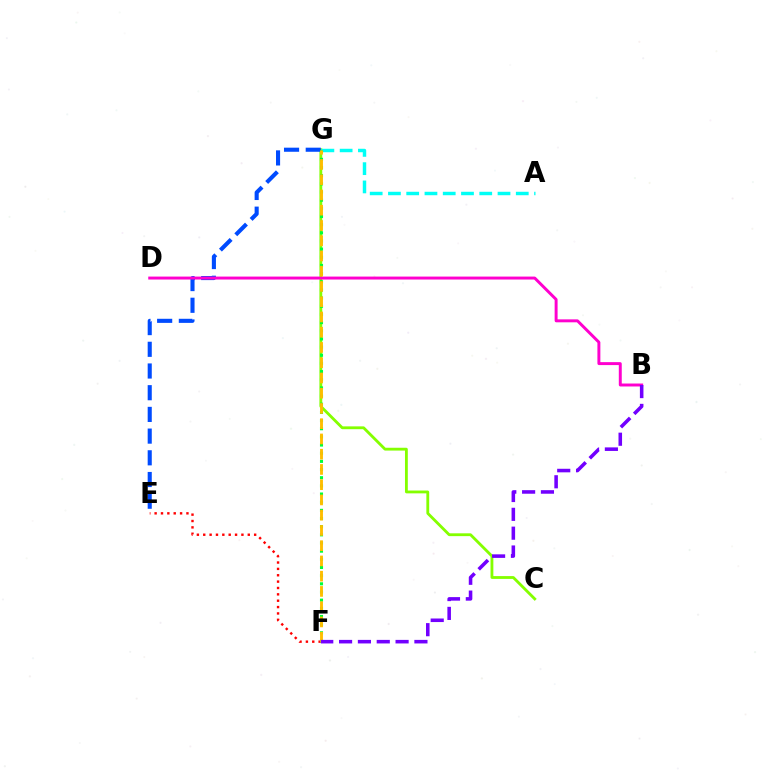{('C', 'G'): [{'color': '#84ff00', 'line_style': 'solid', 'thickness': 2.03}], ('E', 'F'): [{'color': '#ff0000', 'line_style': 'dotted', 'thickness': 1.73}], ('A', 'G'): [{'color': '#00fff6', 'line_style': 'dashed', 'thickness': 2.48}], ('E', 'G'): [{'color': '#004bff', 'line_style': 'dashed', 'thickness': 2.95}], ('B', 'D'): [{'color': '#ff00cf', 'line_style': 'solid', 'thickness': 2.13}], ('F', 'G'): [{'color': '#00ff39', 'line_style': 'dotted', 'thickness': 2.22}, {'color': '#ffbd00', 'line_style': 'dashed', 'thickness': 2.07}], ('B', 'F'): [{'color': '#7200ff', 'line_style': 'dashed', 'thickness': 2.56}]}